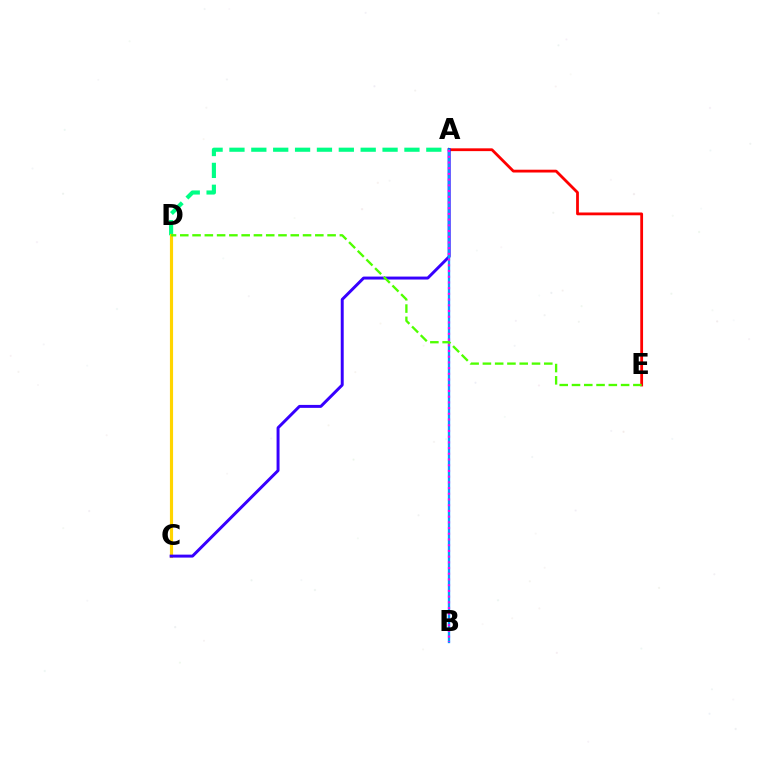{('A', 'E'): [{'color': '#ff0000', 'line_style': 'solid', 'thickness': 2.01}], ('A', 'D'): [{'color': '#00ff86', 'line_style': 'dashed', 'thickness': 2.97}], ('C', 'D'): [{'color': '#ffd500', 'line_style': 'solid', 'thickness': 2.27}], ('A', 'C'): [{'color': '#3700ff', 'line_style': 'solid', 'thickness': 2.13}], ('A', 'B'): [{'color': '#009eff', 'line_style': 'solid', 'thickness': 1.69}, {'color': '#ff00ed', 'line_style': 'dotted', 'thickness': 1.55}], ('D', 'E'): [{'color': '#4fff00', 'line_style': 'dashed', 'thickness': 1.67}]}